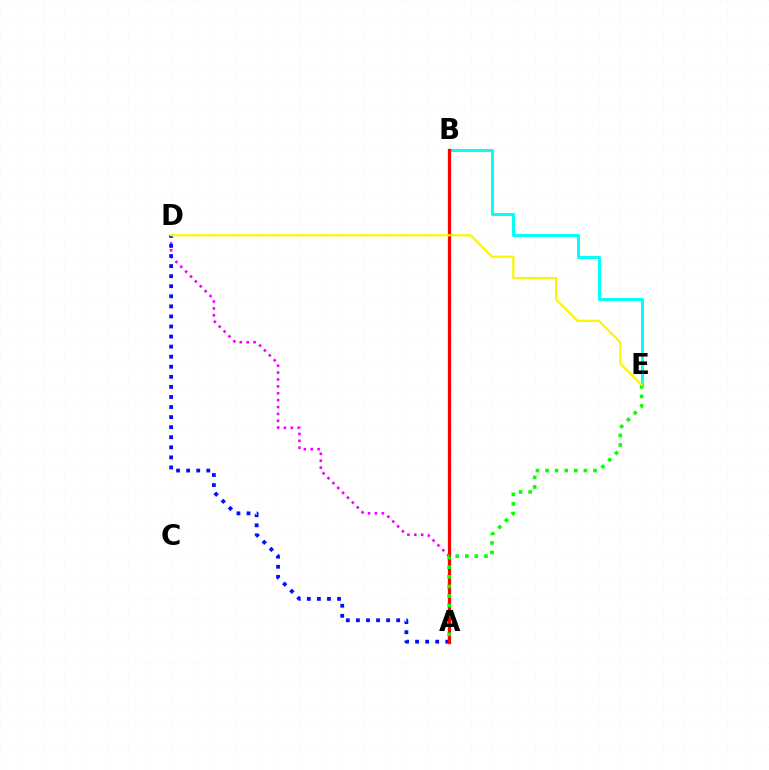{('A', 'D'): [{'color': '#ee00ff', 'line_style': 'dotted', 'thickness': 1.87}, {'color': '#0010ff', 'line_style': 'dotted', 'thickness': 2.74}], ('B', 'E'): [{'color': '#00fff6', 'line_style': 'solid', 'thickness': 2.17}], ('A', 'B'): [{'color': '#ff0000', 'line_style': 'solid', 'thickness': 2.33}], ('A', 'E'): [{'color': '#08ff00', 'line_style': 'dotted', 'thickness': 2.6}], ('D', 'E'): [{'color': '#fcf500', 'line_style': 'solid', 'thickness': 1.59}]}